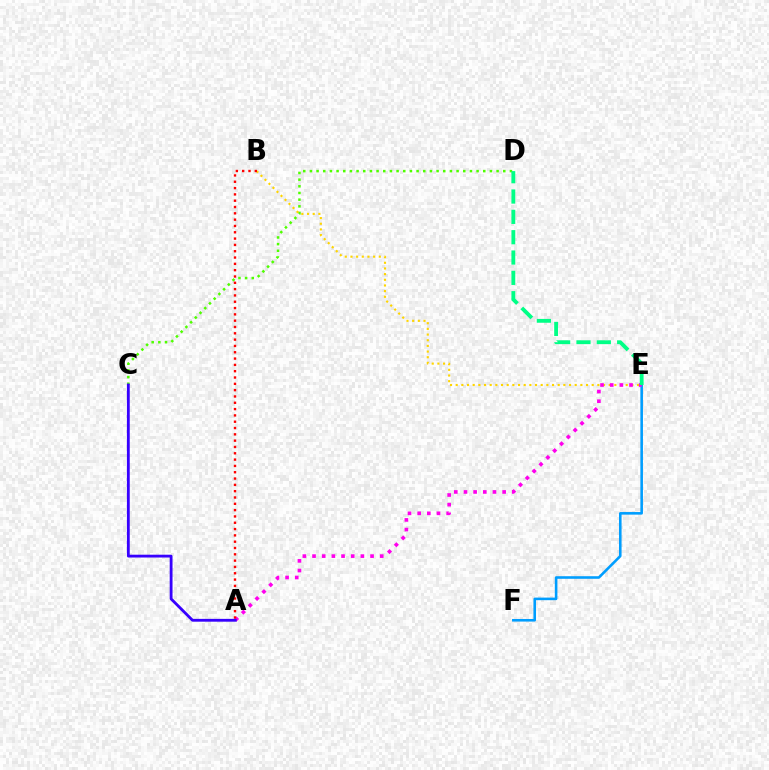{('C', 'D'): [{'color': '#4fff00', 'line_style': 'dotted', 'thickness': 1.81}], ('B', 'E'): [{'color': '#ffd500', 'line_style': 'dotted', 'thickness': 1.54}], ('E', 'F'): [{'color': '#009eff', 'line_style': 'solid', 'thickness': 1.86}], ('A', 'E'): [{'color': '#ff00ed', 'line_style': 'dotted', 'thickness': 2.63}], ('A', 'B'): [{'color': '#ff0000', 'line_style': 'dotted', 'thickness': 1.72}], ('D', 'E'): [{'color': '#00ff86', 'line_style': 'dashed', 'thickness': 2.76}], ('A', 'C'): [{'color': '#3700ff', 'line_style': 'solid', 'thickness': 2.03}]}